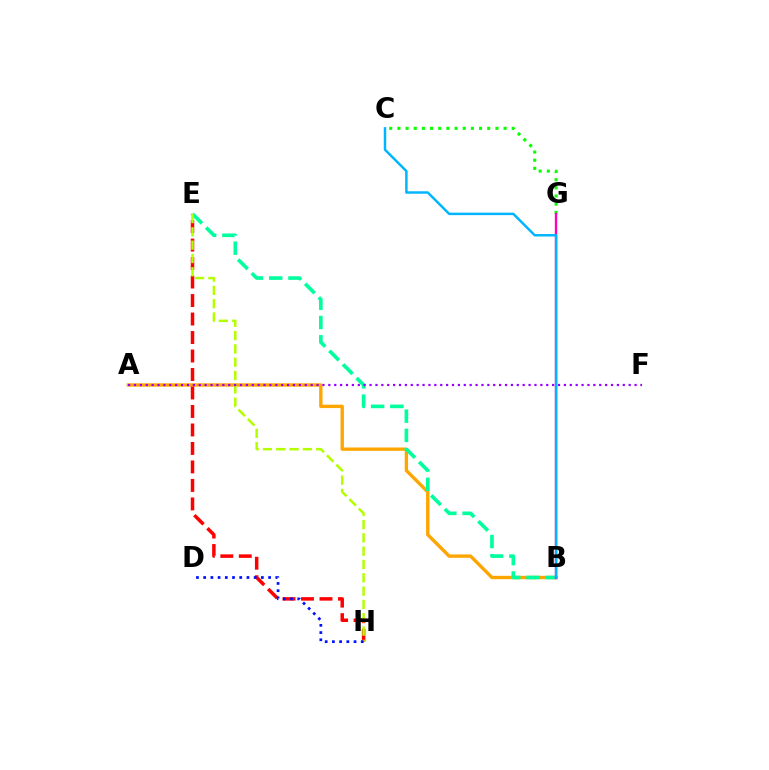{('C', 'G'): [{'color': '#08ff00', 'line_style': 'dotted', 'thickness': 2.22}], ('A', 'B'): [{'color': '#ffa500', 'line_style': 'solid', 'thickness': 2.43}], ('E', 'H'): [{'color': '#ff0000', 'line_style': 'dashed', 'thickness': 2.51}, {'color': '#b3ff00', 'line_style': 'dashed', 'thickness': 1.81}], ('B', 'E'): [{'color': '#00ff9d', 'line_style': 'dashed', 'thickness': 2.62}], ('D', 'H'): [{'color': '#0010ff', 'line_style': 'dotted', 'thickness': 1.96}], ('B', 'G'): [{'color': '#ff00bd', 'line_style': 'solid', 'thickness': 1.69}], ('A', 'F'): [{'color': '#9b00ff', 'line_style': 'dotted', 'thickness': 1.6}], ('B', 'C'): [{'color': '#00b5ff', 'line_style': 'solid', 'thickness': 1.78}]}